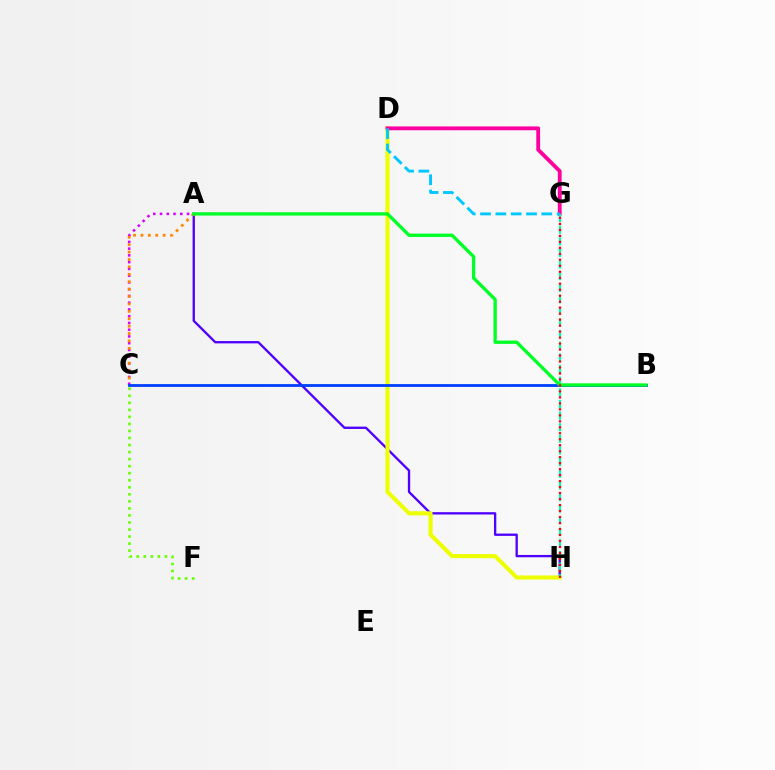{('A', 'H'): [{'color': '#4f00ff', 'line_style': 'solid', 'thickness': 1.68}], ('C', 'F'): [{'color': '#66ff00', 'line_style': 'dotted', 'thickness': 1.91}], ('D', 'H'): [{'color': '#eeff00', 'line_style': 'solid', 'thickness': 2.95}], ('D', 'G'): [{'color': '#ff00a0', 'line_style': 'solid', 'thickness': 2.75}, {'color': '#00c7ff', 'line_style': 'dashed', 'thickness': 2.08}], ('G', 'H'): [{'color': '#00ffaf', 'line_style': 'dashed', 'thickness': 1.58}, {'color': '#ff0000', 'line_style': 'dotted', 'thickness': 1.63}], ('A', 'C'): [{'color': '#d600ff', 'line_style': 'dotted', 'thickness': 1.84}, {'color': '#ff8800', 'line_style': 'dotted', 'thickness': 2.01}], ('B', 'C'): [{'color': '#003fff', 'line_style': 'solid', 'thickness': 2.02}], ('A', 'B'): [{'color': '#00ff27', 'line_style': 'solid', 'thickness': 2.4}]}